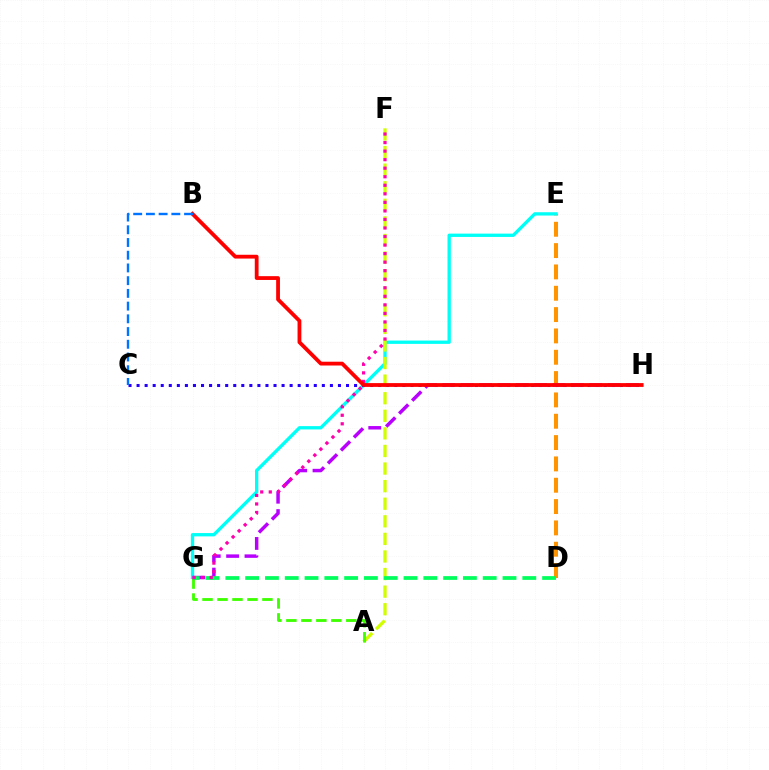{('D', 'E'): [{'color': '#ff9400', 'line_style': 'dashed', 'thickness': 2.9}], ('E', 'G'): [{'color': '#00fff6', 'line_style': 'solid', 'thickness': 2.39}], ('A', 'F'): [{'color': '#d1ff00', 'line_style': 'dashed', 'thickness': 2.39}], ('C', 'H'): [{'color': '#2500ff', 'line_style': 'dotted', 'thickness': 2.19}], ('A', 'G'): [{'color': '#3dff00', 'line_style': 'dashed', 'thickness': 2.04}], ('G', 'H'): [{'color': '#b900ff', 'line_style': 'dashed', 'thickness': 2.49}], ('D', 'G'): [{'color': '#00ff5c', 'line_style': 'dashed', 'thickness': 2.69}], ('F', 'G'): [{'color': '#ff00ac', 'line_style': 'dotted', 'thickness': 2.32}], ('B', 'H'): [{'color': '#ff0000', 'line_style': 'solid', 'thickness': 2.74}], ('B', 'C'): [{'color': '#0074ff', 'line_style': 'dashed', 'thickness': 1.73}]}